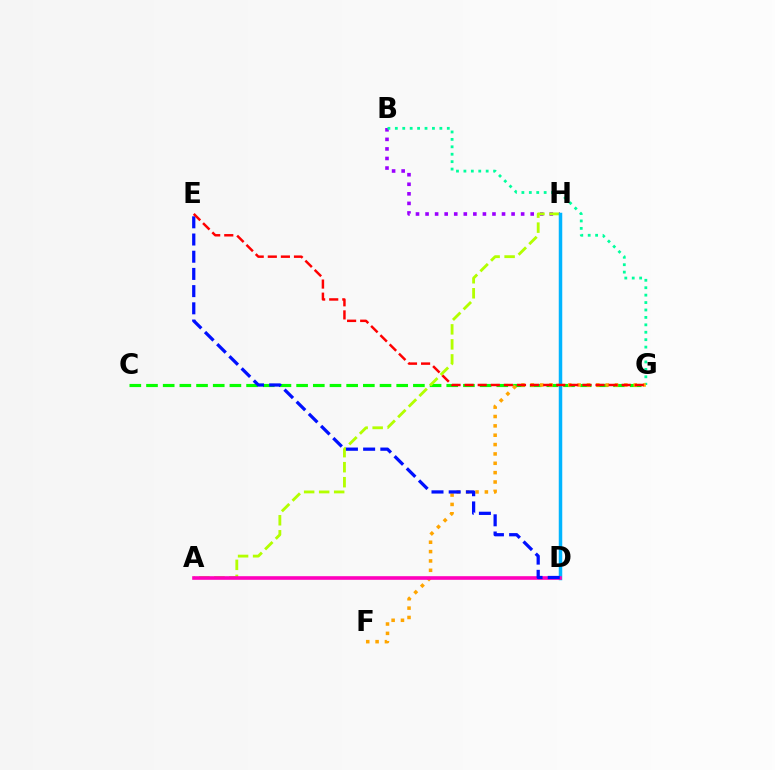{('C', 'G'): [{'color': '#08ff00', 'line_style': 'dashed', 'thickness': 2.27}], ('B', 'H'): [{'color': '#9b00ff', 'line_style': 'dotted', 'thickness': 2.6}], ('B', 'G'): [{'color': '#00ff9d', 'line_style': 'dotted', 'thickness': 2.02}], ('F', 'G'): [{'color': '#ffa500', 'line_style': 'dotted', 'thickness': 2.54}], ('A', 'H'): [{'color': '#b3ff00', 'line_style': 'dashed', 'thickness': 2.04}], ('D', 'H'): [{'color': '#00b5ff', 'line_style': 'solid', 'thickness': 2.52}], ('A', 'D'): [{'color': '#ff00bd', 'line_style': 'solid', 'thickness': 2.61}], ('D', 'E'): [{'color': '#0010ff', 'line_style': 'dashed', 'thickness': 2.34}], ('E', 'G'): [{'color': '#ff0000', 'line_style': 'dashed', 'thickness': 1.78}]}